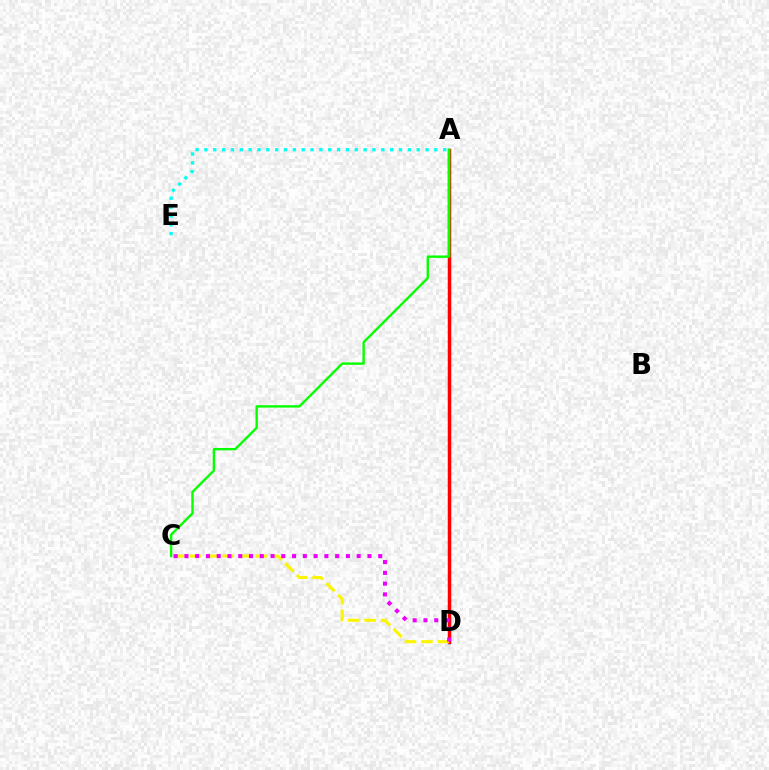{('A', 'D'): [{'color': '#0010ff', 'line_style': 'solid', 'thickness': 2.38}, {'color': '#ff0000', 'line_style': 'solid', 'thickness': 2.26}], ('C', 'D'): [{'color': '#fcf500', 'line_style': 'dashed', 'thickness': 2.23}, {'color': '#ee00ff', 'line_style': 'dotted', 'thickness': 2.92}], ('A', 'E'): [{'color': '#00fff6', 'line_style': 'dotted', 'thickness': 2.4}], ('A', 'C'): [{'color': '#08ff00', 'line_style': 'solid', 'thickness': 1.72}]}